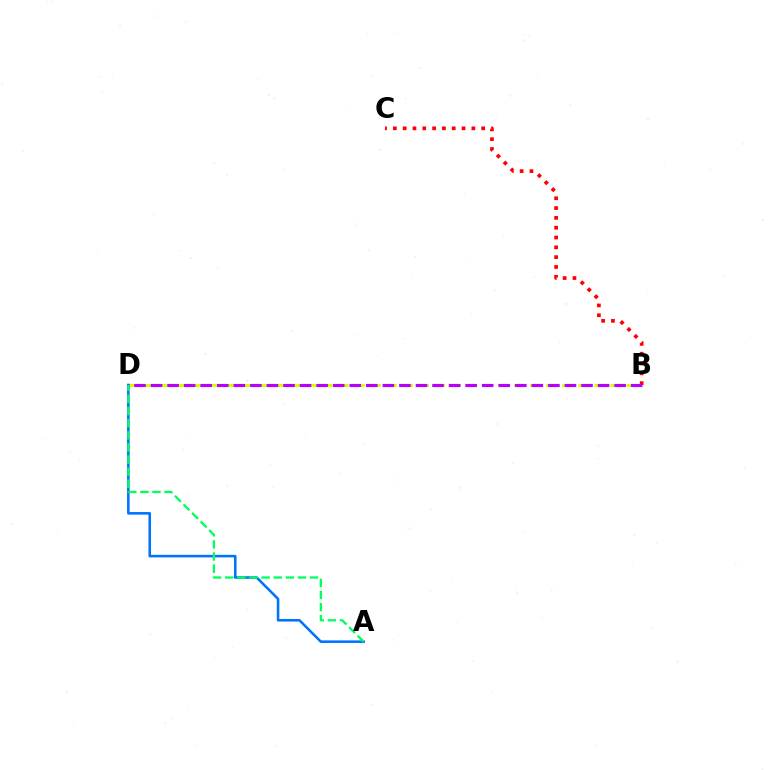{('B', 'C'): [{'color': '#ff0000', 'line_style': 'dotted', 'thickness': 2.67}], ('B', 'D'): [{'color': '#d1ff00', 'line_style': 'dashed', 'thickness': 2.18}, {'color': '#b900ff', 'line_style': 'dashed', 'thickness': 2.25}], ('A', 'D'): [{'color': '#0074ff', 'line_style': 'solid', 'thickness': 1.86}, {'color': '#00ff5c', 'line_style': 'dashed', 'thickness': 1.65}]}